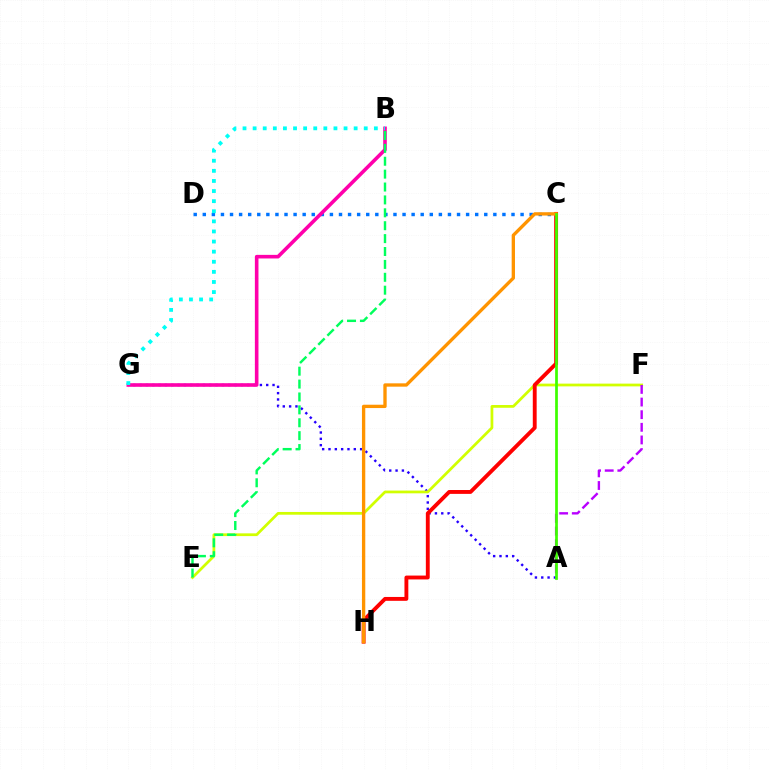{('A', 'G'): [{'color': '#2500ff', 'line_style': 'dotted', 'thickness': 1.72}], ('E', 'F'): [{'color': '#d1ff00', 'line_style': 'solid', 'thickness': 1.98}], ('C', 'D'): [{'color': '#0074ff', 'line_style': 'dotted', 'thickness': 2.47}], ('C', 'H'): [{'color': '#ff0000', 'line_style': 'solid', 'thickness': 2.78}, {'color': '#ff9400', 'line_style': 'solid', 'thickness': 2.4}], ('A', 'F'): [{'color': '#b900ff', 'line_style': 'dashed', 'thickness': 1.72}], ('B', 'G'): [{'color': '#ff00ac', 'line_style': 'solid', 'thickness': 2.59}, {'color': '#00fff6', 'line_style': 'dotted', 'thickness': 2.74}], ('B', 'E'): [{'color': '#00ff5c', 'line_style': 'dashed', 'thickness': 1.75}], ('A', 'C'): [{'color': '#3dff00', 'line_style': 'solid', 'thickness': 1.96}]}